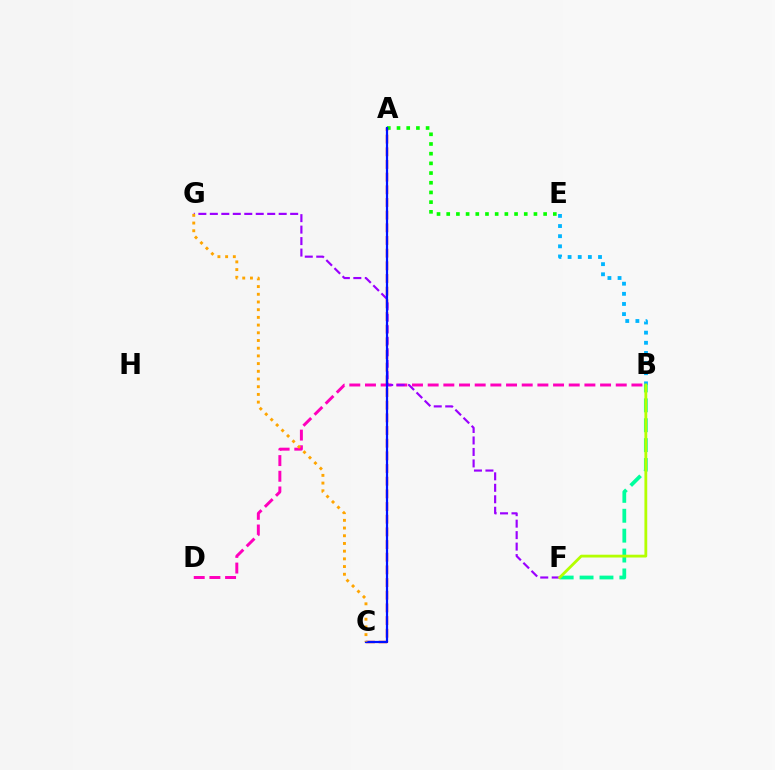{('A', 'E'): [{'color': '#08ff00', 'line_style': 'dotted', 'thickness': 2.63}], ('B', 'D'): [{'color': '#ff00bd', 'line_style': 'dashed', 'thickness': 2.13}], ('B', 'F'): [{'color': '#00ff9d', 'line_style': 'dashed', 'thickness': 2.7}, {'color': '#b3ff00', 'line_style': 'solid', 'thickness': 2.02}], ('B', 'E'): [{'color': '#00b5ff', 'line_style': 'dotted', 'thickness': 2.75}], ('A', 'C'): [{'color': '#ff0000', 'line_style': 'dashed', 'thickness': 1.72}, {'color': '#0010ff', 'line_style': 'solid', 'thickness': 1.6}], ('F', 'G'): [{'color': '#9b00ff', 'line_style': 'dashed', 'thickness': 1.56}], ('C', 'G'): [{'color': '#ffa500', 'line_style': 'dotted', 'thickness': 2.09}]}